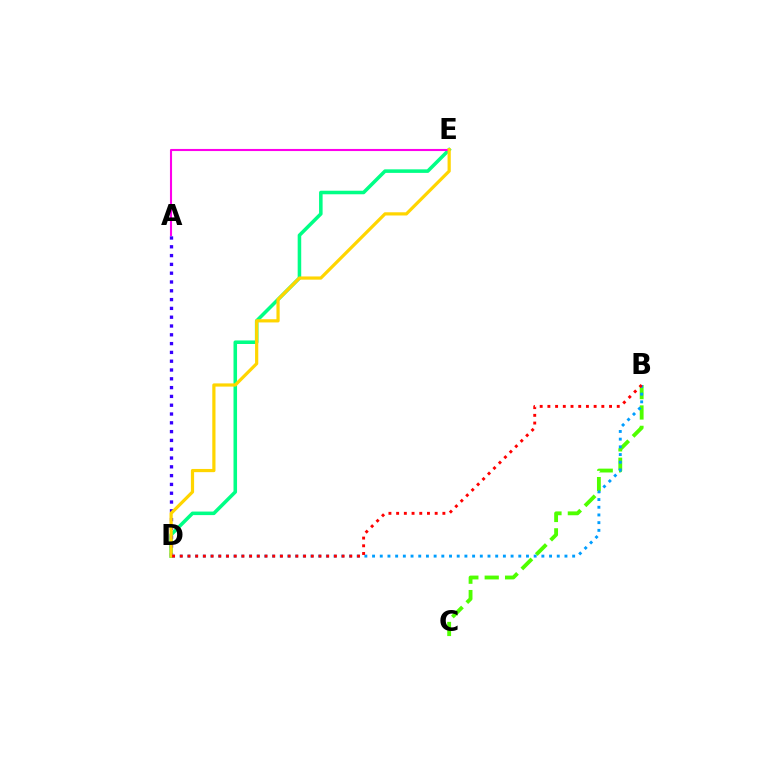{('D', 'E'): [{'color': '#00ff86', 'line_style': 'solid', 'thickness': 2.55}, {'color': '#ffd500', 'line_style': 'solid', 'thickness': 2.31}], ('A', 'E'): [{'color': '#ff00ed', 'line_style': 'solid', 'thickness': 1.51}], ('B', 'C'): [{'color': '#4fff00', 'line_style': 'dashed', 'thickness': 2.77}], ('A', 'D'): [{'color': '#3700ff', 'line_style': 'dotted', 'thickness': 2.39}], ('B', 'D'): [{'color': '#009eff', 'line_style': 'dotted', 'thickness': 2.09}, {'color': '#ff0000', 'line_style': 'dotted', 'thickness': 2.09}]}